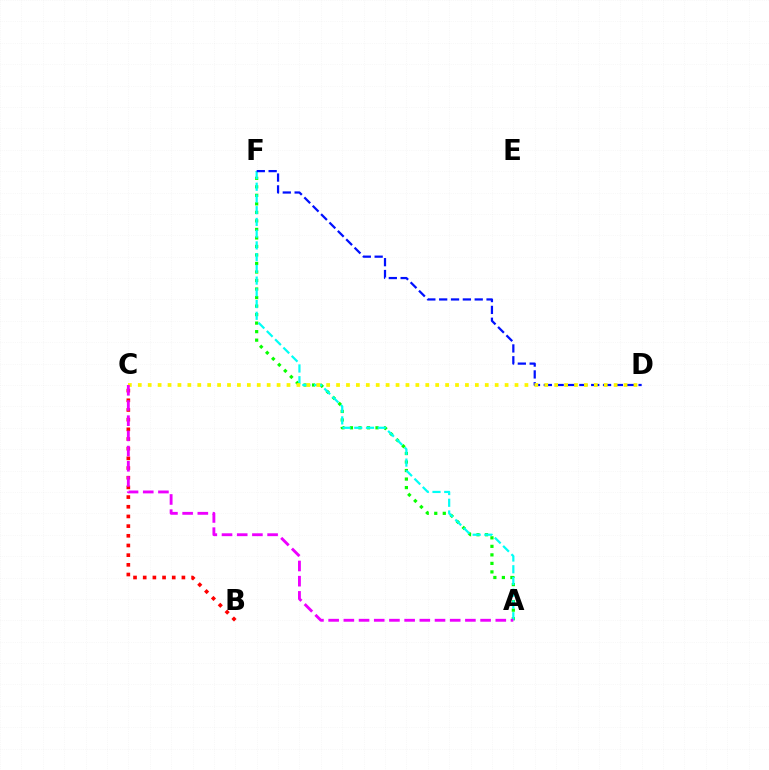{('A', 'F'): [{'color': '#08ff00', 'line_style': 'dotted', 'thickness': 2.31}, {'color': '#00fff6', 'line_style': 'dashed', 'thickness': 1.59}], ('B', 'C'): [{'color': '#ff0000', 'line_style': 'dotted', 'thickness': 2.63}], ('D', 'F'): [{'color': '#0010ff', 'line_style': 'dashed', 'thickness': 1.61}], ('C', 'D'): [{'color': '#fcf500', 'line_style': 'dotted', 'thickness': 2.69}], ('A', 'C'): [{'color': '#ee00ff', 'line_style': 'dashed', 'thickness': 2.06}]}